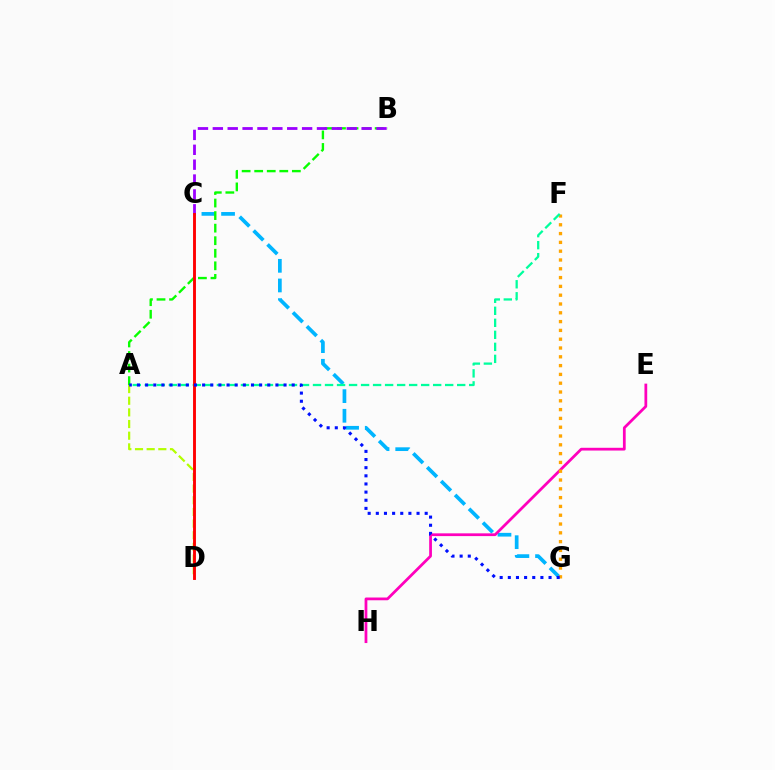{('C', 'G'): [{'color': '#00b5ff', 'line_style': 'dashed', 'thickness': 2.67}], ('A', 'D'): [{'color': '#b3ff00', 'line_style': 'dashed', 'thickness': 1.58}], ('A', 'B'): [{'color': '#08ff00', 'line_style': 'dashed', 'thickness': 1.71}], ('E', 'H'): [{'color': '#ff00bd', 'line_style': 'solid', 'thickness': 1.99}], ('B', 'C'): [{'color': '#9b00ff', 'line_style': 'dashed', 'thickness': 2.02}], ('F', 'G'): [{'color': '#ffa500', 'line_style': 'dotted', 'thickness': 2.39}], ('A', 'F'): [{'color': '#00ff9d', 'line_style': 'dashed', 'thickness': 1.63}], ('C', 'D'): [{'color': '#ff0000', 'line_style': 'solid', 'thickness': 2.08}], ('A', 'G'): [{'color': '#0010ff', 'line_style': 'dotted', 'thickness': 2.21}]}